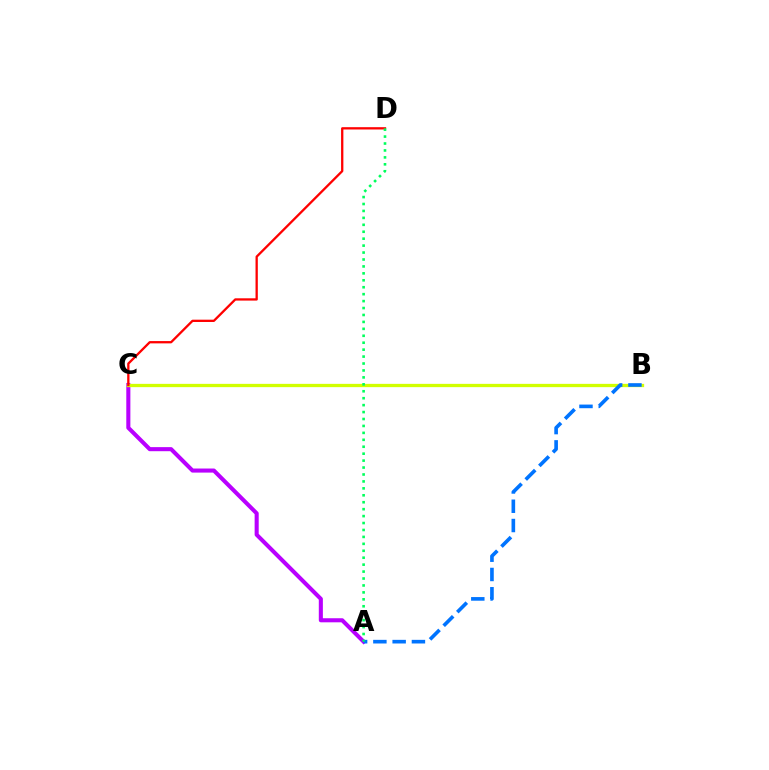{('A', 'C'): [{'color': '#b900ff', 'line_style': 'solid', 'thickness': 2.93}], ('B', 'C'): [{'color': '#d1ff00', 'line_style': 'solid', 'thickness': 2.37}], ('A', 'B'): [{'color': '#0074ff', 'line_style': 'dashed', 'thickness': 2.62}], ('C', 'D'): [{'color': '#ff0000', 'line_style': 'solid', 'thickness': 1.66}], ('A', 'D'): [{'color': '#00ff5c', 'line_style': 'dotted', 'thickness': 1.88}]}